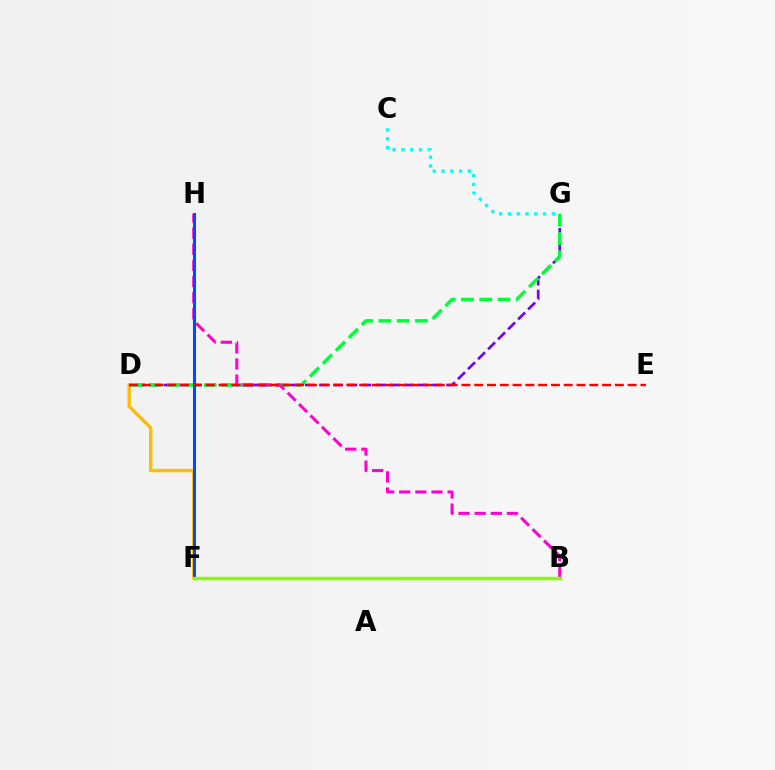{('D', 'F'): [{'color': '#ffbd00', 'line_style': 'solid', 'thickness': 2.44}], ('D', 'G'): [{'color': '#7200ff', 'line_style': 'dashed', 'thickness': 1.92}, {'color': '#00ff39', 'line_style': 'dashed', 'thickness': 2.48}], ('B', 'H'): [{'color': '#ff00cf', 'line_style': 'dashed', 'thickness': 2.19}], ('C', 'G'): [{'color': '#00fff6', 'line_style': 'dotted', 'thickness': 2.39}], ('F', 'H'): [{'color': '#004bff', 'line_style': 'solid', 'thickness': 2.19}], ('D', 'E'): [{'color': '#ff0000', 'line_style': 'dashed', 'thickness': 1.74}], ('B', 'F'): [{'color': '#84ff00', 'line_style': 'solid', 'thickness': 2.47}]}